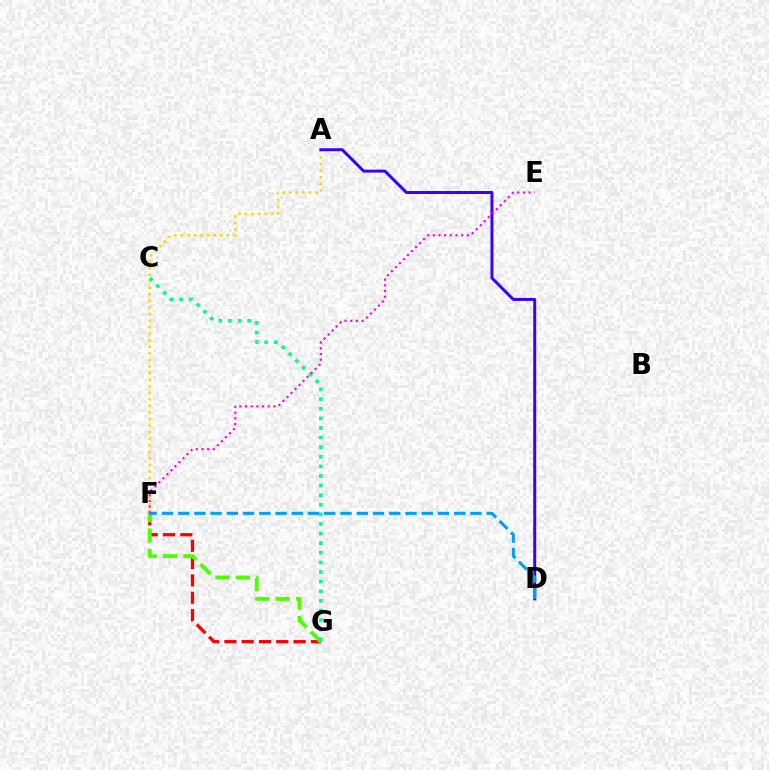{('F', 'G'): [{'color': '#ff0000', 'line_style': 'dashed', 'thickness': 2.35}, {'color': '#4fff00', 'line_style': 'dashed', 'thickness': 2.77}], ('A', 'F'): [{'color': '#ffd500', 'line_style': 'dotted', 'thickness': 1.78}], ('C', 'G'): [{'color': '#00ff86', 'line_style': 'dotted', 'thickness': 2.61}], ('A', 'D'): [{'color': '#3700ff', 'line_style': 'solid', 'thickness': 2.14}], ('D', 'F'): [{'color': '#009eff', 'line_style': 'dashed', 'thickness': 2.21}], ('E', 'F'): [{'color': '#ff00ed', 'line_style': 'dotted', 'thickness': 1.54}]}